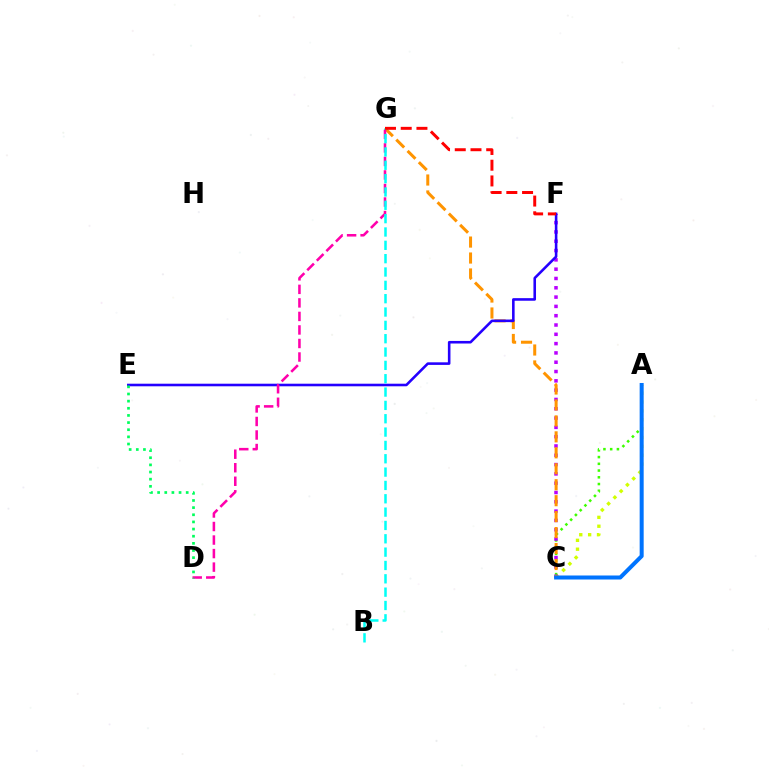{('A', 'C'): [{'color': '#d1ff00', 'line_style': 'dotted', 'thickness': 2.41}, {'color': '#3dff00', 'line_style': 'dotted', 'thickness': 1.83}, {'color': '#0074ff', 'line_style': 'solid', 'thickness': 2.89}], ('C', 'F'): [{'color': '#b900ff', 'line_style': 'dotted', 'thickness': 2.53}], ('C', 'G'): [{'color': '#ff9400', 'line_style': 'dashed', 'thickness': 2.17}], ('E', 'F'): [{'color': '#2500ff', 'line_style': 'solid', 'thickness': 1.86}], ('D', 'G'): [{'color': '#ff00ac', 'line_style': 'dashed', 'thickness': 1.84}], ('B', 'G'): [{'color': '#00fff6', 'line_style': 'dashed', 'thickness': 1.81}], ('F', 'G'): [{'color': '#ff0000', 'line_style': 'dashed', 'thickness': 2.14}], ('D', 'E'): [{'color': '#00ff5c', 'line_style': 'dotted', 'thickness': 1.94}]}